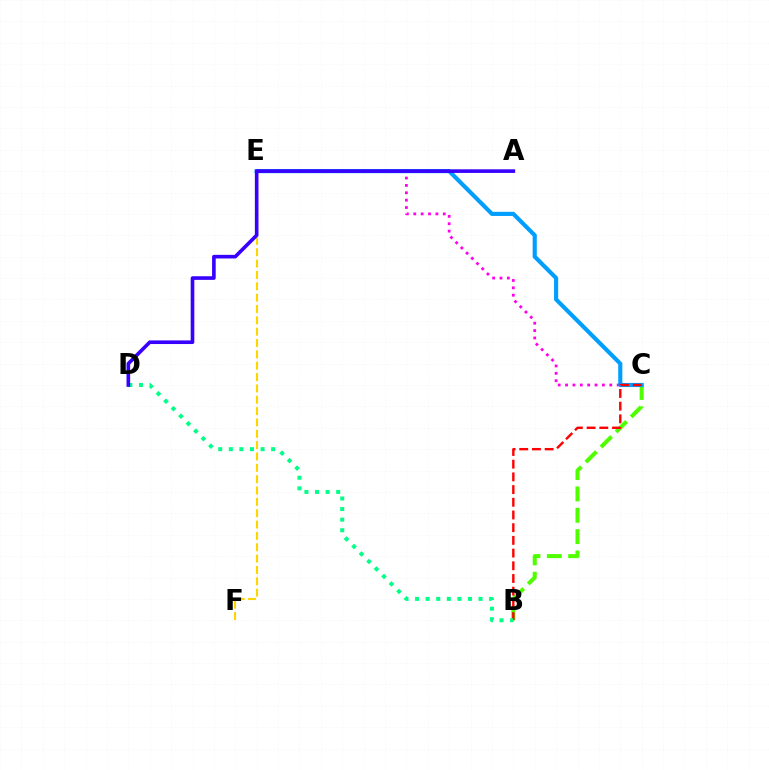{('E', 'F'): [{'color': '#ffd500', 'line_style': 'dashed', 'thickness': 1.54}], ('C', 'E'): [{'color': '#ff00ed', 'line_style': 'dotted', 'thickness': 2.0}, {'color': '#009eff', 'line_style': 'solid', 'thickness': 2.97}], ('B', 'C'): [{'color': '#4fff00', 'line_style': 'dashed', 'thickness': 2.9}, {'color': '#ff0000', 'line_style': 'dashed', 'thickness': 1.73}], ('B', 'D'): [{'color': '#00ff86', 'line_style': 'dotted', 'thickness': 2.88}], ('A', 'D'): [{'color': '#3700ff', 'line_style': 'solid', 'thickness': 2.61}]}